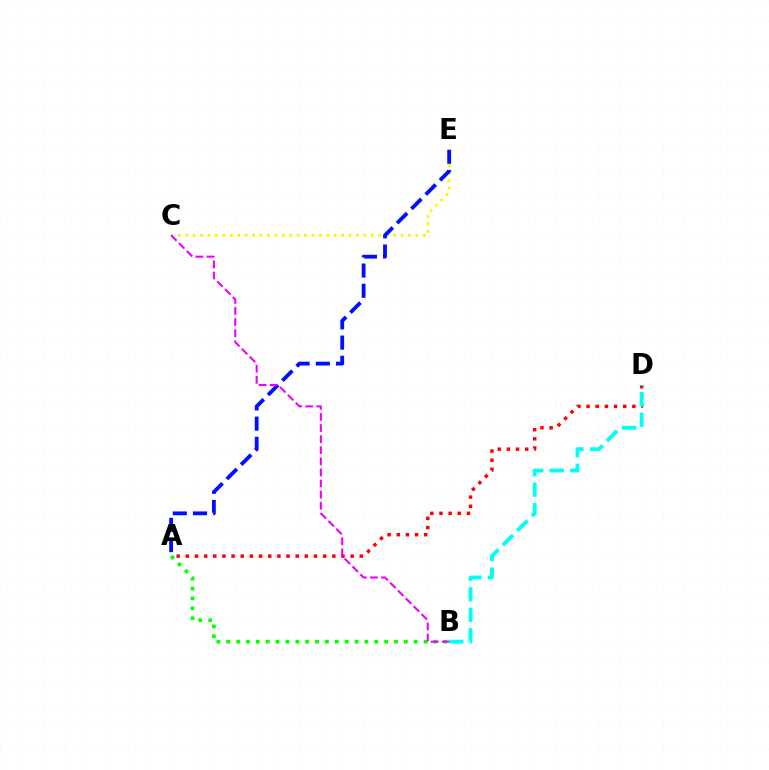{('C', 'E'): [{'color': '#fcf500', 'line_style': 'dotted', 'thickness': 2.02}], ('A', 'D'): [{'color': '#ff0000', 'line_style': 'dotted', 'thickness': 2.49}], ('A', 'B'): [{'color': '#08ff00', 'line_style': 'dotted', 'thickness': 2.68}], ('B', 'D'): [{'color': '#00fff6', 'line_style': 'dashed', 'thickness': 2.79}], ('A', 'E'): [{'color': '#0010ff', 'line_style': 'dashed', 'thickness': 2.75}], ('B', 'C'): [{'color': '#ee00ff', 'line_style': 'dashed', 'thickness': 1.51}]}